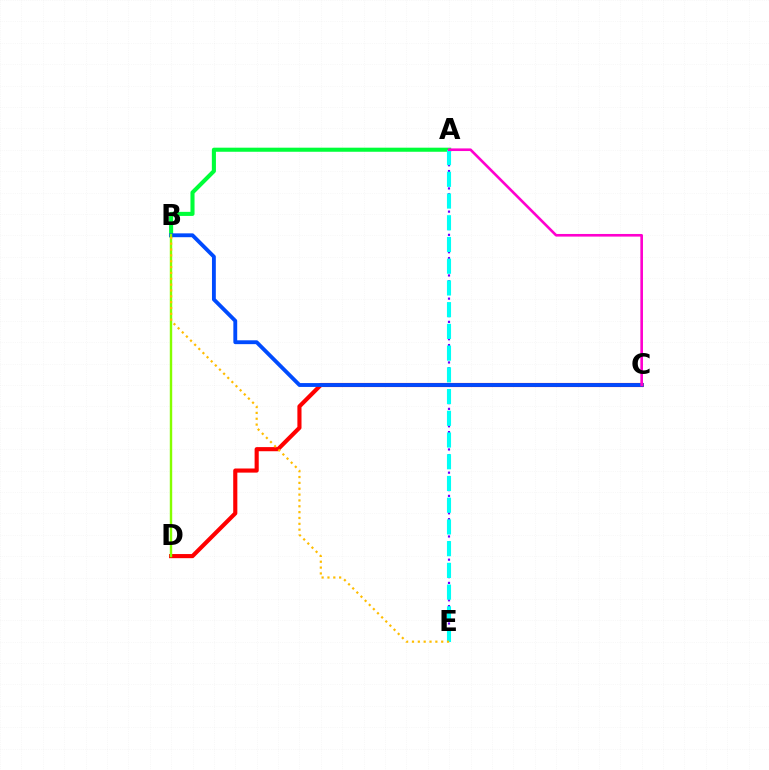{('C', 'D'): [{'color': '#ff0000', 'line_style': 'solid', 'thickness': 2.97}], ('A', 'E'): [{'color': '#7200ff', 'line_style': 'dotted', 'thickness': 1.58}, {'color': '#00fff6', 'line_style': 'dashed', 'thickness': 2.95}], ('A', 'B'): [{'color': '#00ff39', 'line_style': 'solid', 'thickness': 2.94}], ('B', 'C'): [{'color': '#004bff', 'line_style': 'solid', 'thickness': 2.77}], ('B', 'D'): [{'color': '#84ff00', 'line_style': 'solid', 'thickness': 1.74}], ('A', 'C'): [{'color': '#ff00cf', 'line_style': 'solid', 'thickness': 1.89}], ('B', 'E'): [{'color': '#ffbd00', 'line_style': 'dotted', 'thickness': 1.59}]}